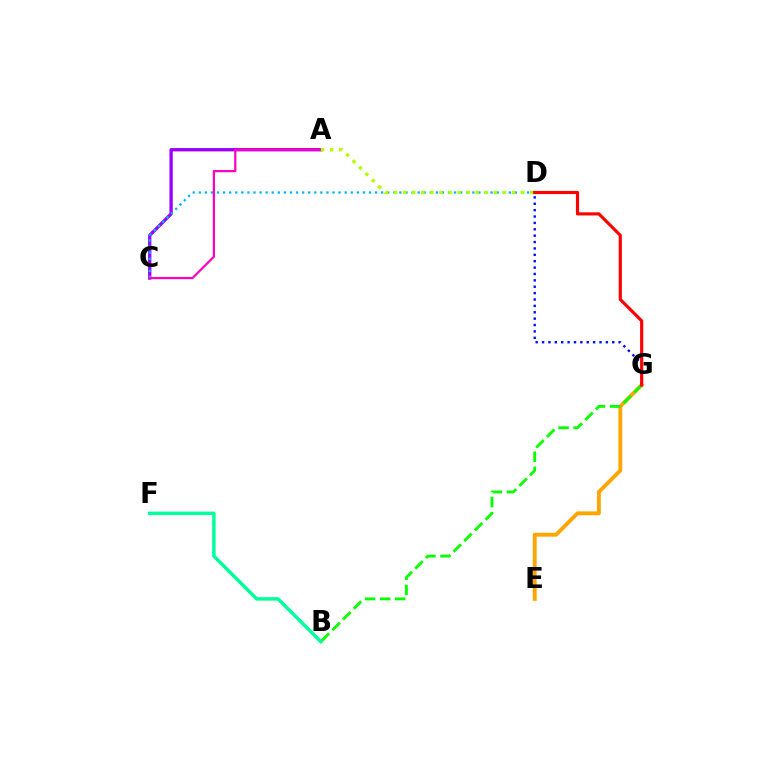{('A', 'C'): [{'color': '#9b00ff', 'line_style': 'solid', 'thickness': 2.4}, {'color': '#ff00bd', 'line_style': 'solid', 'thickness': 1.61}], ('E', 'G'): [{'color': '#ffa500', 'line_style': 'solid', 'thickness': 2.79}], ('D', 'G'): [{'color': '#0010ff', 'line_style': 'dotted', 'thickness': 1.73}, {'color': '#ff0000', 'line_style': 'solid', 'thickness': 2.27}], ('B', 'G'): [{'color': '#08ff00', 'line_style': 'dashed', 'thickness': 2.05}], ('B', 'F'): [{'color': '#00ff9d', 'line_style': 'solid', 'thickness': 2.48}], ('C', 'D'): [{'color': '#00b5ff', 'line_style': 'dotted', 'thickness': 1.65}], ('A', 'D'): [{'color': '#b3ff00', 'line_style': 'dotted', 'thickness': 2.47}]}